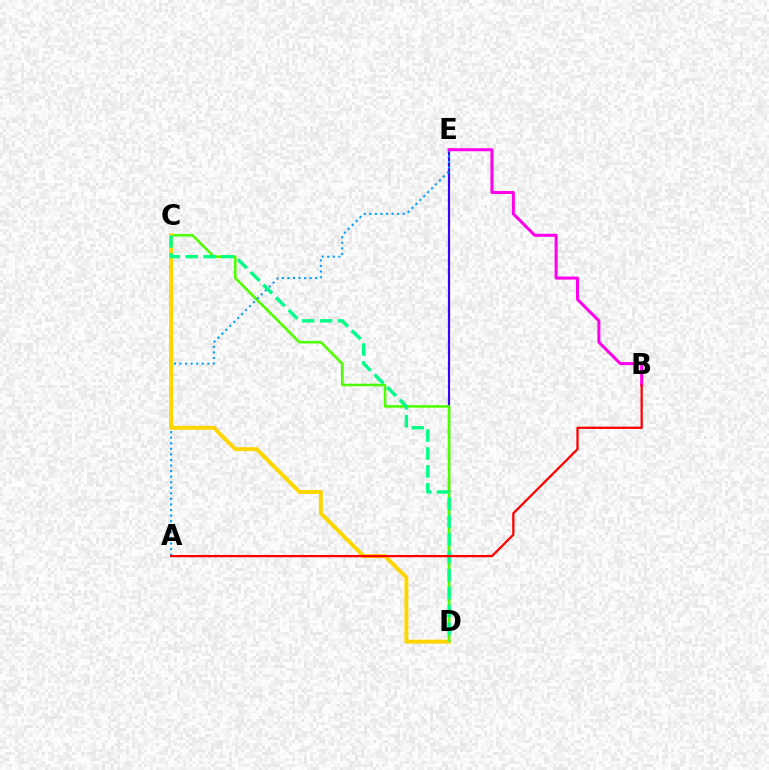{('D', 'E'): [{'color': '#3700ff', 'line_style': 'solid', 'thickness': 1.57}], ('C', 'D'): [{'color': '#4fff00', 'line_style': 'solid', 'thickness': 1.86}, {'color': '#ffd500', 'line_style': 'solid', 'thickness': 2.84}, {'color': '#00ff86', 'line_style': 'dashed', 'thickness': 2.43}], ('A', 'E'): [{'color': '#009eff', 'line_style': 'dotted', 'thickness': 1.51}], ('B', 'E'): [{'color': '#ff00ed', 'line_style': 'solid', 'thickness': 2.18}], ('A', 'B'): [{'color': '#ff0000', 'line_style': 'solid', 'thickness': 1.63}]}